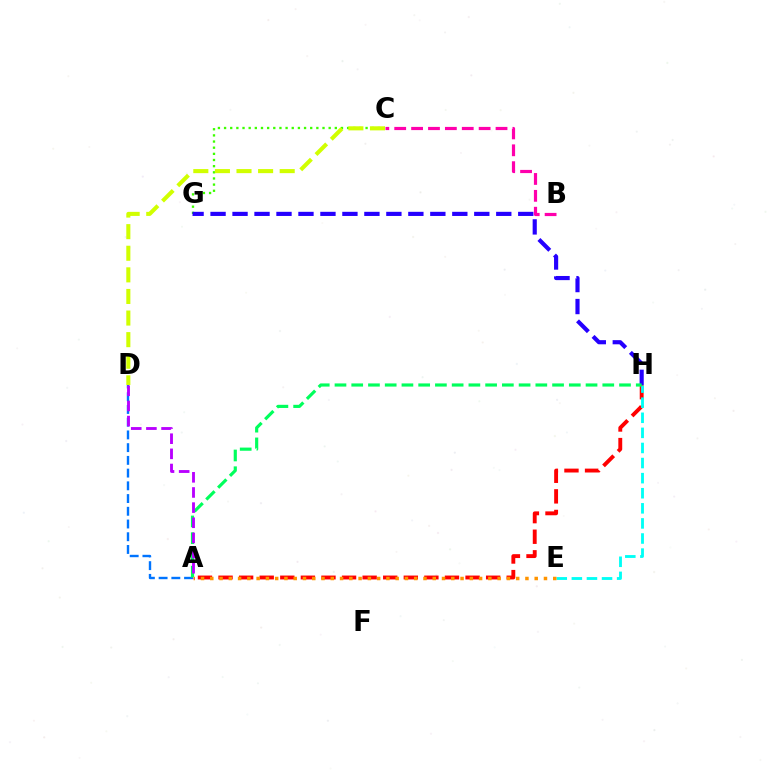{('A', 'H'): [{'color': '#ff0000', 'line_style': 'dashed', 'thickness': 2.8}, {'color': '#00ff5c', 'line_style': 'dashed', 'thickness': 2.27}], ('C', 'G'): [{'color': '#3dff00', 'line_style': 'dotted', 'thickness': 1.67}], ('A', 'D'): [{'color': '#0074ff', 'line_style': 'dashed', 'thickness': 1.73}, {'color': '#b900ff', 'line_style': 'dashed', 'thickness': 2.06}], ('G', 'H'): [{'color': '#2500ff', 'line_style': 'dashed', 'thickness': 2.99}], ('E', 'H'): [{'color': '#00fff6', 'line_style': 'dashed', 'thickness': 2.05}], ('B', 'C'): [{'color': '#ff00ac', 'line_style': 'dashed', 'thickness': 2.29}], ('A', 'E'): [{'color': '#ff9400', 'line_style': 'dotted', 'thickness': 2.52}], ('C', 'D'): [{'color': '#d1ff00', 'line_style': 'dashed', 'thickness': 2.93}]}